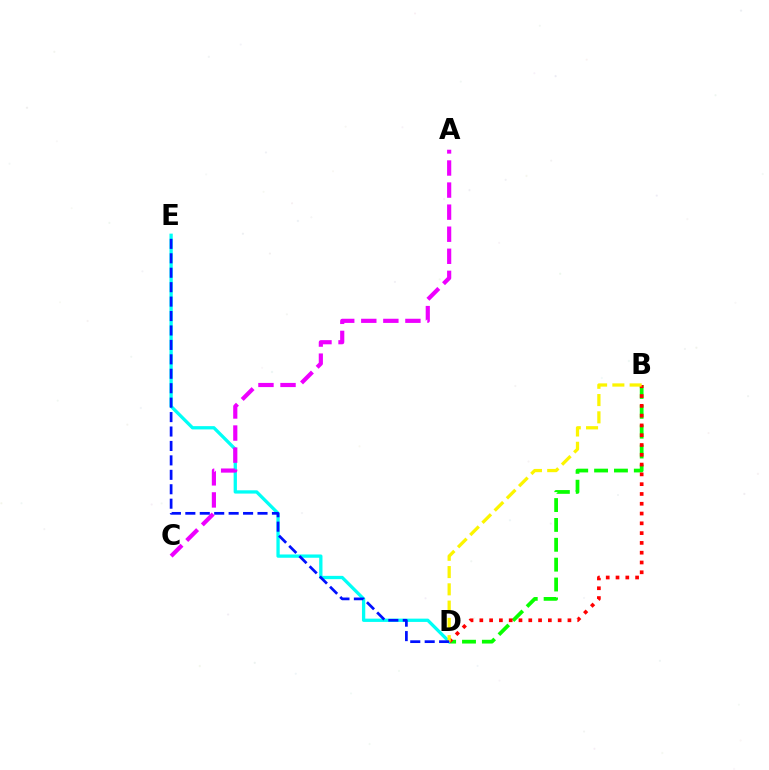{('B', 'D'): [{'color': '#08ff00', 'line_style': 'dashed', 'thickness': 2.7}, {'color': '#ff0000', 'line_style': 'dotted', 'thickness': 2.66}, {'color': '#fcf500', 'line_style': 'dashed', 'thickness': 2.35}], ('D', 'E'): [{'color': '#00fff6', 'line_style': 'solid', 'thickness': 2.37}, {'color': '#0010ff', 'line_style': 'dashed', 'thickness': 1.96}], ('A', 'C'): [{'color': '#ee00ff', 'line_style': 'dashed', 'thickness': 3.0}]}